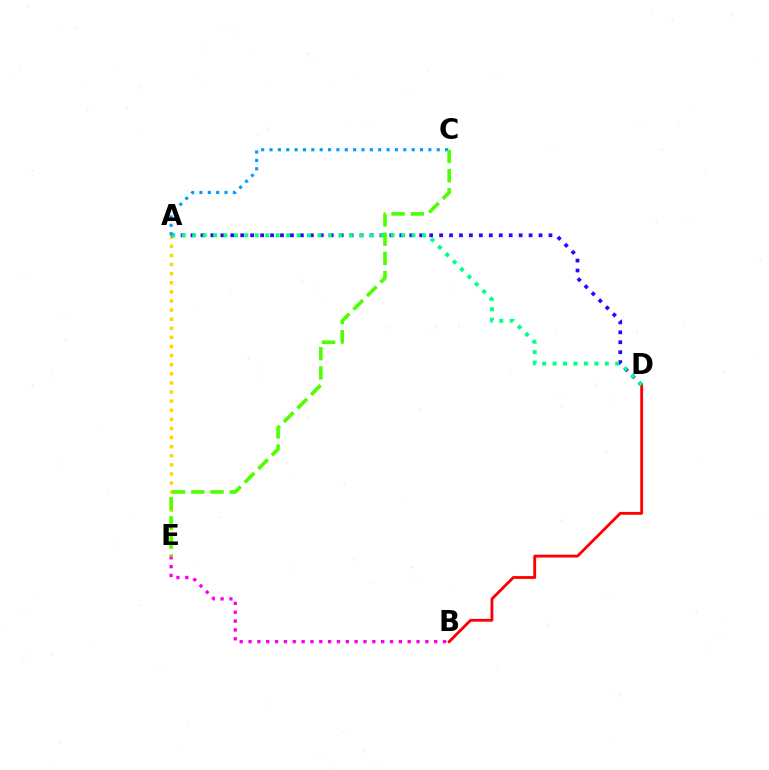{('B', 'E'): [{'color': '#ff00ed', 'line_style': 'dotted', 'thickness': 2.4}], ('A', 'E'): [{'color': '#ffd500', 'line_style': 'dotted', 'thickness': 2.47}], ('A', 'D'): [{'color': '#3700ff', 'line_style': 'dotted', 'thickness': 2.7}, {'color': '#00ff86', 'line_style': 'dotted', 'thickness': 2.84}], ('B', 'D'): [{'color': '#ff0000', 'line_style': 'solid', 'thickness': 2.05}], ('A', 'C'): [{'color': '#009eff', 'line_style': 'dotted', 'thickness': 2.27}], ('C', 'E'): [{'color': '#4fff00', 'line_style': 'dashed', 'thickness': 2.61}]}